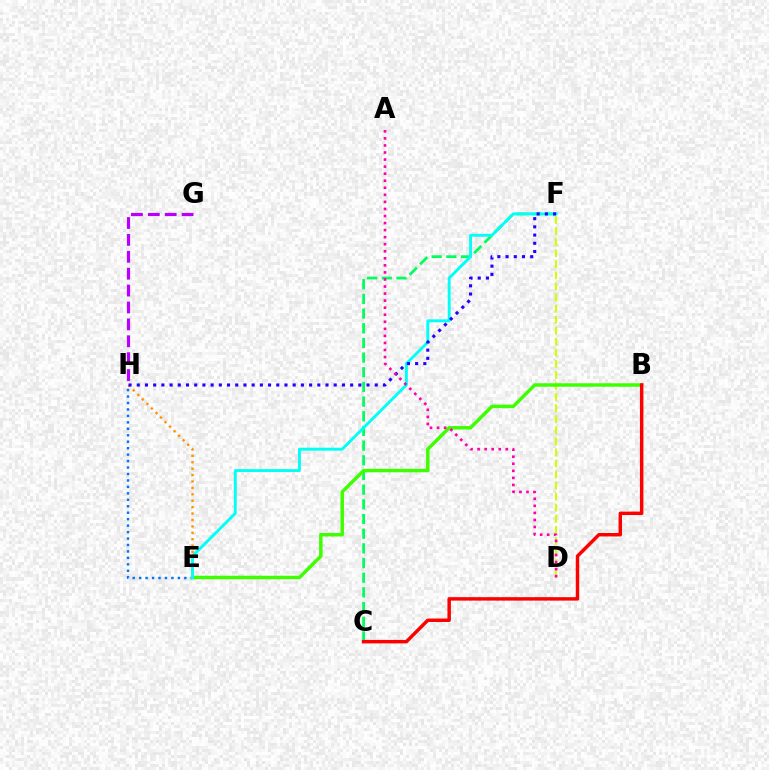{('E', 'H'): [{'color': '#0074ff', 'line_style': 'dotted', 'thickness': 1.75}, {'color': '#ff9400', 'line_style': 'dotted', 'thickness': 1.74}], ('C', 'F'): [{'color': '#00ff5c', 'line_style': 'dashed', 'thickness': 1.99}], ('D', 'F'): [{'color': '#d1ff00', 'line_style': 'dashed', 'thickness': 1.5}], ('B', 'E'): [{'color': '#3dff00', 'line_style': 'solid', 'thickness': 2.49}], ('E', 'F'): [{'color': '#00fff6', 'line_style': 'solid', 'thickness': 2.09}], ('F', 'H'): [{'color': '#2500ff', 'line_style': 'dotted', 'thickness': 2.23}], ('B', 'C'): [{'color': '#ff0000', 'line_style': 'solid', 'thickness': 2.48}], ('G', 'H'): [{'color': '#b900ff', 'line_style': 'dashed', 'thickness': 2.3}], ('A', 'D'): [{'color': '#ff00ac', 'line_style': 'dotted', 'thickness': 1.92}]}